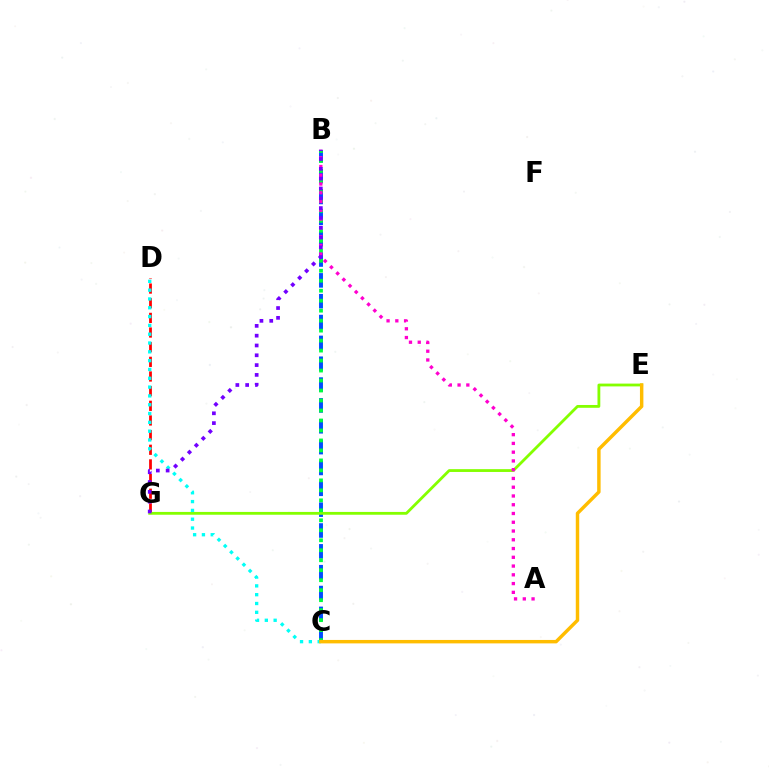{('B', 'C'): [{'color': '#004bff', 'line_style': 'dashed', 'thickness': 2.83}, {'color': '#00ff39', 'line_style': 'dotted', 'thickness': 2.71}], ('D', 'G'): [{'color': '#ff0000', 'line_style': 'dashed', 'thickness': 1.99}], ('E', 'G'): [{'color': '#84ff00', 'line_style': 'solid', 'thickness': 2.02}], ('C', 'D'): [{'color': '#00fff6', 'line_style': 'dotted', 'thickness': 2.39}], ('C', 'E'): [{'color': '#ffbd00', 'line_style': 'solid', 'thickness': 2.48}], ('A', 'B'): [{'color': '#ff00cf', 'line_style': 'dotted', 'thickness': 2.38}], ('B', 'G'): [{'color': '#7200ff', 'line_style': 'dotted', 'thickness': 2.66}]}